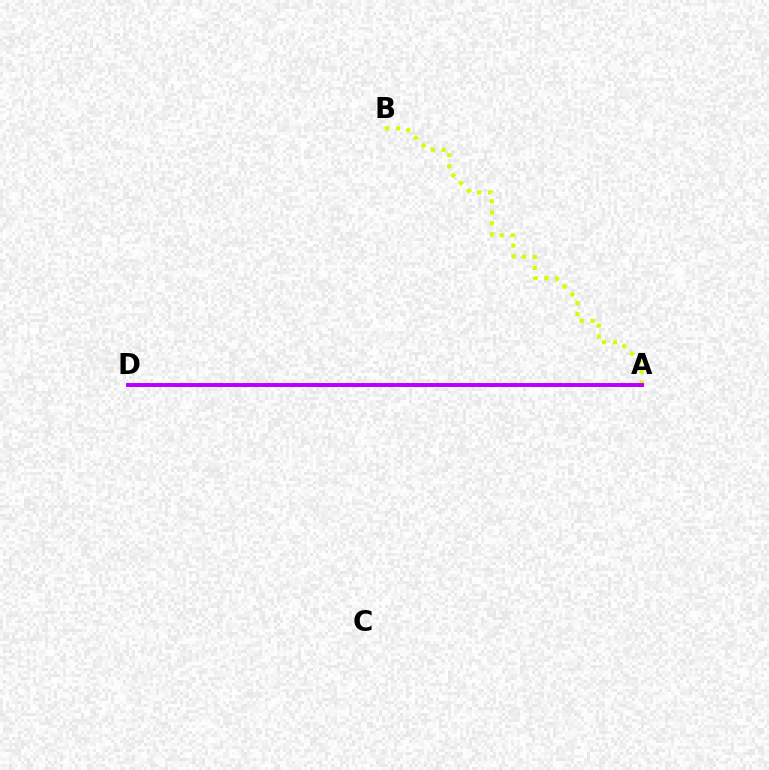{('A', 'D'): [{'color': '#ff0000', 'line_style': 'dotted', 'thickness': 1.81}, {'color': '#0074ff', 'line_style': 'solid', 'thickness': 2.13}, {'color': '#00ff5c', 'line_style': 'solid', 'thickness': 1.86}, {'color': '#b900ff', 'line_style': 'solid', 'thickness': 2.82}], ('A', 'B'): [{'color': '#d1ff00', 'line_style': 'dotted', 'thickness': 2.97}]}